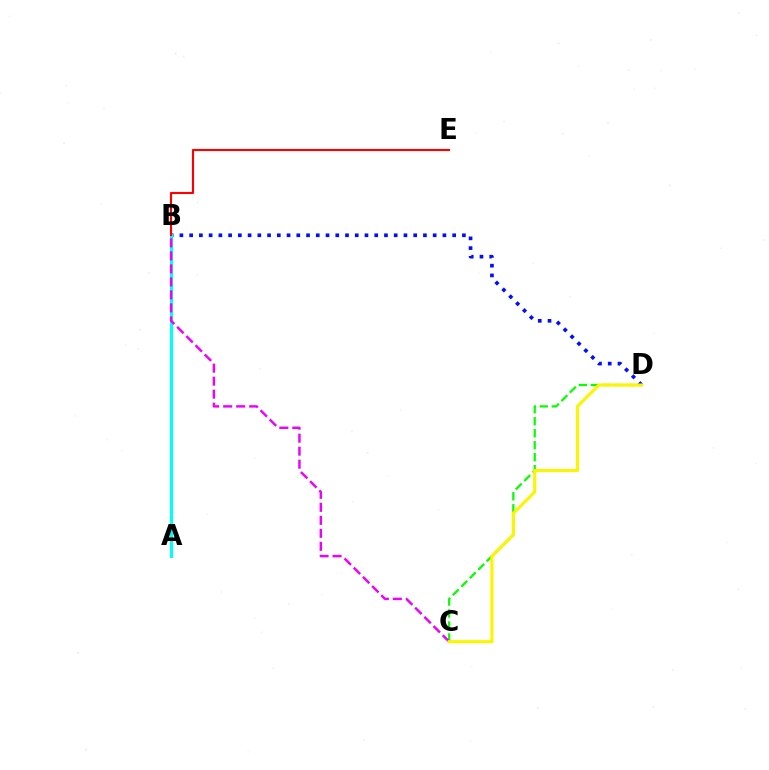{('C', 'D'): [{'color': '#08ff00', 'line_style': 'dashed', 'thickness': 1.63}, {'color': '#fcf500', 'line_style': 'solid', 'thickness': 2.25}], ('B', 'D'): [{'color': '#0010ff', 'line_style': 'dotted', 'thickness': 2.65}], ('A', 'B'): [{'color': '#00fff6', 'line_style': 'solid', 'thickness': 2.26}], ('B', 'C'): [{'color': '#ee00ff', 'line_style': 'dashed', 'thickness': 1.77}], ('B', 'E'): [{'color': '#ff0000', 'line_style': 'solid', 'thickness': 1.52}]}